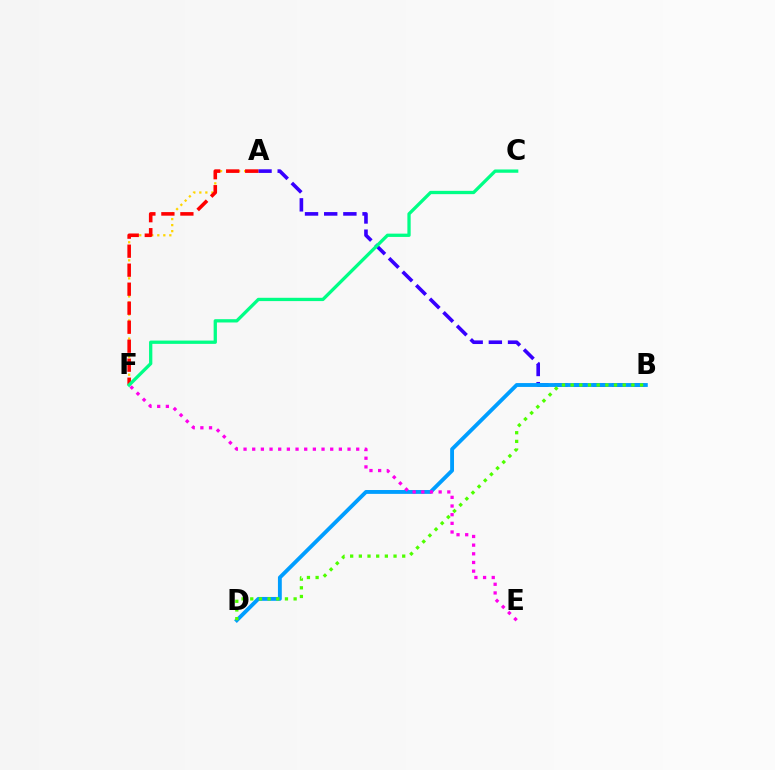{('A', 'F'): [{'color': '#ffd500', 'line_style': 'dotted', 'thickness': 1.64}, {'color': '#ff0000', 'line_style': 'dashed', 'thickness': 2.58}], ('A', 'B'): [{'color': '#3700ff', 'line_style': 'dashed', 'thickness': 2.61}], ('B', 'D'): [{'color': '#009eff', 'line_style': 'solid', 'thickness': 2.78}, {'color': '#4fff00', 'line_style': 'dotted', 'thickness': 2.36}], ('C', 'F'): [{'color': '#00ff86', 'line_style': 'solid', 'thickness': 2.37}], ('E', 'F'): [{'color': '#ff00ed', 'line_style': 'dotted', 'thickness': 2.35}]}